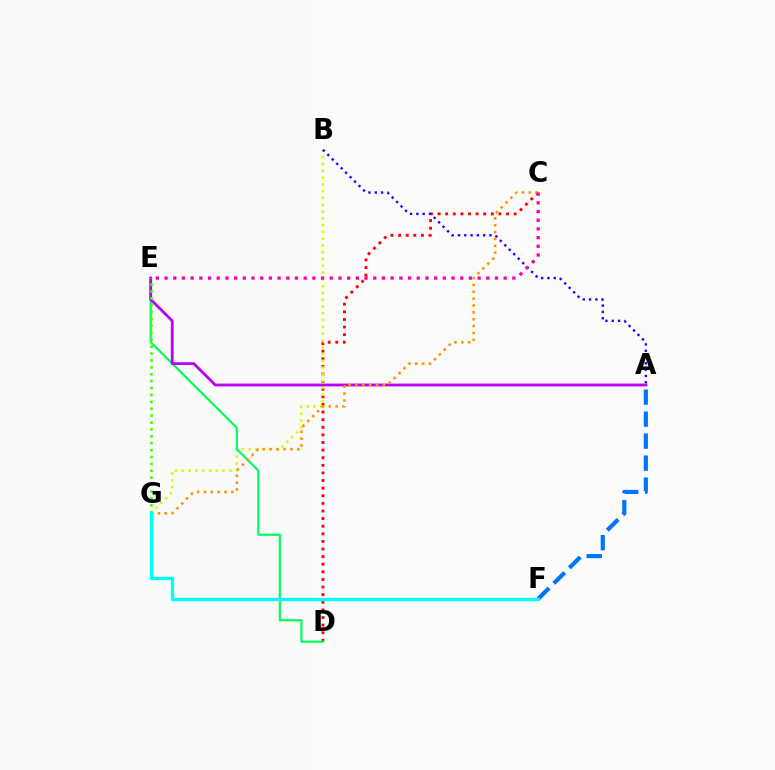{('C', 'D'): [{'color': '#ff0000', 'line_style': 'dotted', 'thickness': 2.07}], ('A', 'F'): [{'color': '#0074ff', 'line_style': 'dashed', 'thickness': 2.99}], ('B', 'G'): [{'color': '#d1ff00', 'line_style': 'dotted', 'thickness': 1.84}], ('A', 'B'): [{'color': '#2500ff', 'line_style': 'dotted', 'thickness': 1.71}], ('D', 'E'): [{'color': '#00ff5c', 'line_style': 'solid', 'thickness': 1.59}], ('A', 'E'): [{'color': '#b900ff', 'line_style': 'solid', 'thickness': 2.02}], ('C', 'G'): [{'color': '#ff9400', 'line_style': 'dotted', 'thickness': 1.86}], ('E', 'G'): [{'color': '#3dff00', 'line_style': 'dotted', 'thickness': 1.87}], ('C', 'E'): [{'color': '#ff00ac', 'line_style': 'dotted', 'thickness': 2.36}], ('F', 'G'): [{'color': '#00fff6', 'line_style': 'solid', 'thickness': 2.41}]}